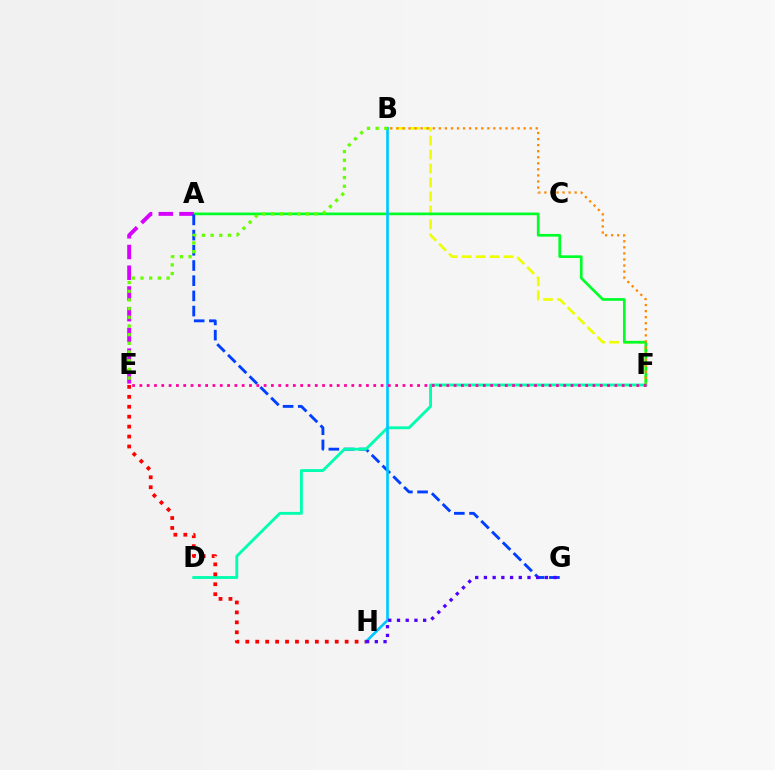{('B', 'F'): [{'color': '#eeff00', 'line_style': 'dashed', 'thickness': 1.89}, {'color': '#ff8800', 'line_style': 'dotted', 'thickness': 1.65}], ('A', 'F'): [{'color': '#00ff27', 'line_style': 'solid', 'thickness': 1.93}], ('A', 'E'): [{'color': '#d600ff', 'line_style': 'dashed', 'thickness': 2.81}], ('A', 'G'): [{'color': '#003fff', 'line_style': 'dashed', 'thickness': 2.06}], ('D', 'F'): [{'color': '#00ffaf', 'line_style': 'solid', 'thickness': 2.06}], ('B', 'H'): [{'color': '#00c7ff', 'line_style': 'solid', 'thickness': 1.93}], ('E', 'H'): [{'color': '#ff0000', 'line_style': 'dotted', 'thickness': 2.7}], ('E', 'F'): [{'color': '#ff00a0', 'line_style': 'dotted', 'thickness': 1.99}], ('B', 'E'): [{'color': '#66ff00', 'line_style': 'dotted', 'thickness': 2.36}], ('G', 'H'): [{'color': '#4f00ff', 'line_style': 'dotted', 'thickness': 2.37}]}